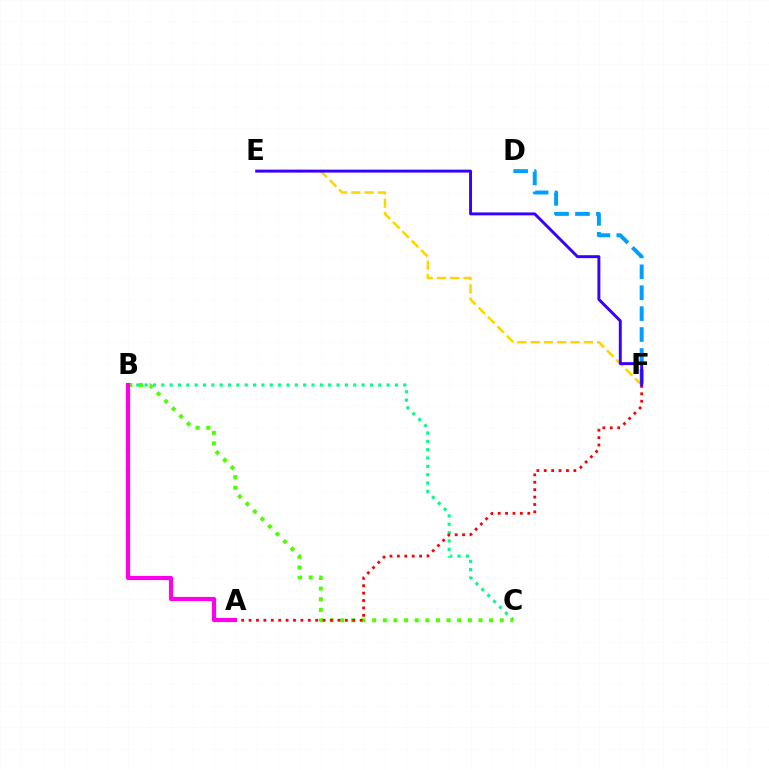{('B', 'C'): [{'color': '#00ff86', 'line_style': 'dotted', 'thickness': 2.27}, {'color': '#4fff00', 'line_style': 'dotted', 'thickness': 2.89}], ('A', 'F'): [{'color': '#ff0000', 'line_style': 'dotted', 'thickness': 2.01}], ('E', 'F'): [{'color': '#ffd500', 'line_style': 'dashed', 'thickness': 1.8}, {'color': '#3700ff', 'line_style': 'solid', 'thickness': 2.11}], ('D', 'F'): [{'color': '#009eff', 'line_style': 'dashed', 'thickness': 2.84}], ('A', 'B'): [{'color': '#ff00ed', 'line_style': 'solid', 'thickness': 3.0}]}